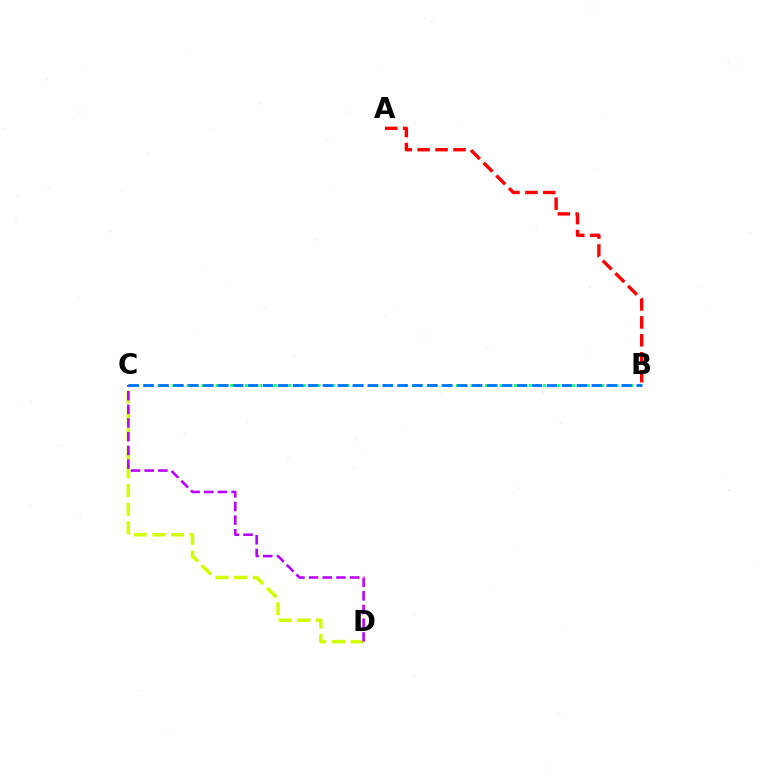{('B', 'C'): [{'color': '#00ff5c', 'line_style': 'dotted', 'thickness': 1.98}, {'color': '#0074ff', 'line_style': 'dashed', 'thickness': 2.03}], ('C', 'D'): [{'color': '#d1ff00', 'line_style': 'dashed', 'thickness': 2.54}, {'color': '#b900ff', 'line_style': 'dashed', 'thickness': 1.86}], ('A', 'B'): [{'color': '#ff0000', 'line_style': 'dashed', 'thickness': 2.44}]}